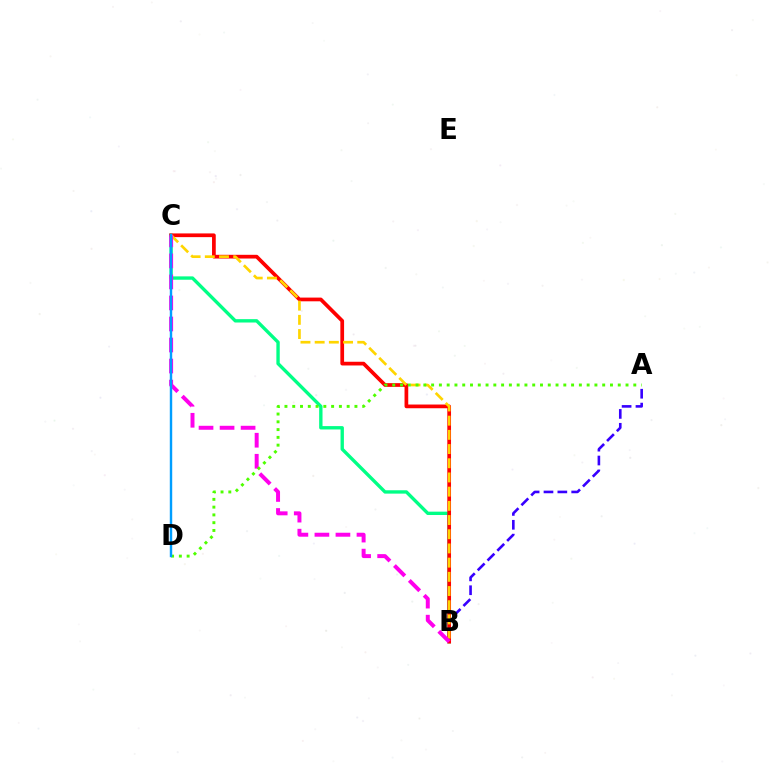{('B', 'C'): [{'color': '#00ff86', 'line_style': 'solid', 'thickness': 2.42}, {'color': '#ff0000', 'line_style': 'solid', 'thickness': 2.68}, {'color': '#ffd500', 'line_style': 'dashed', 'thickness': 1.93}, {'color': '#ff00ed', 'line_style': 'dashed', 'thickness': 2.86}], ('A', 'B'): [{'color': '#3700ff', 'line_style': 'dashed', 'thickness': 1.88}], ('A', 'D'): [{'color': '#4fff00', 'line_style': 'dotted', 'thickness': 2.11}], ('C', 'D'): [{'color': '#009eff', 'line_style': 'solid', 'thickness': 1.74}]}